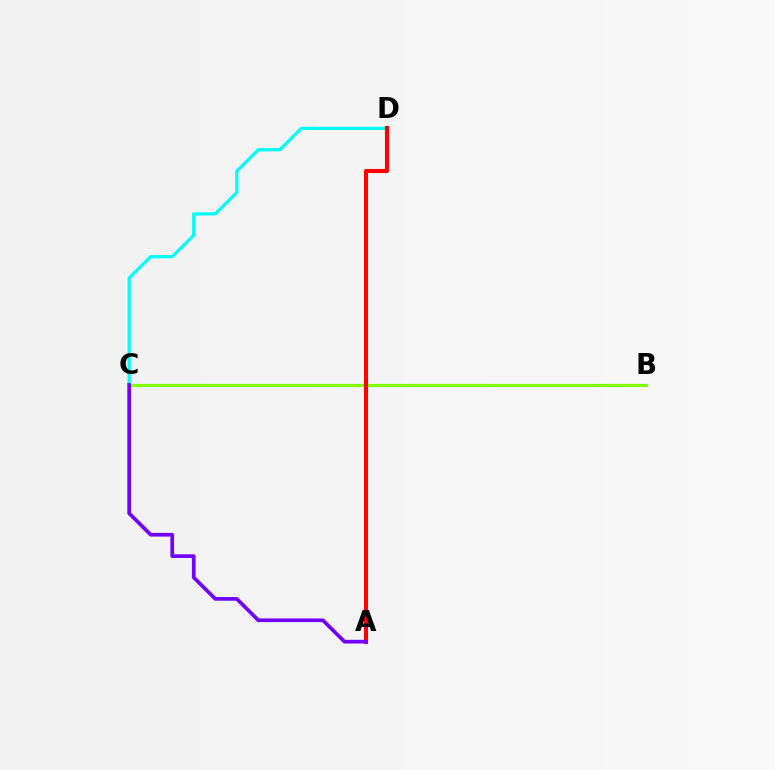{('C', 'D'): [{'color': '#00fff6', 'line_style': 'solid', 'thickness': 2.32}], ('B', 'C'): [{'color': '#84ff00', 'line_style': 'solid', 'thickness': 2.27}], ('A', 'D'): [{'color': '#ff0000', 'line_style': 'solid', 'thickness': 2.96}], ('A', 'C'): [{'color': '#7200ff', 'line_style': 'solid', 'thickness': 2.65}]}